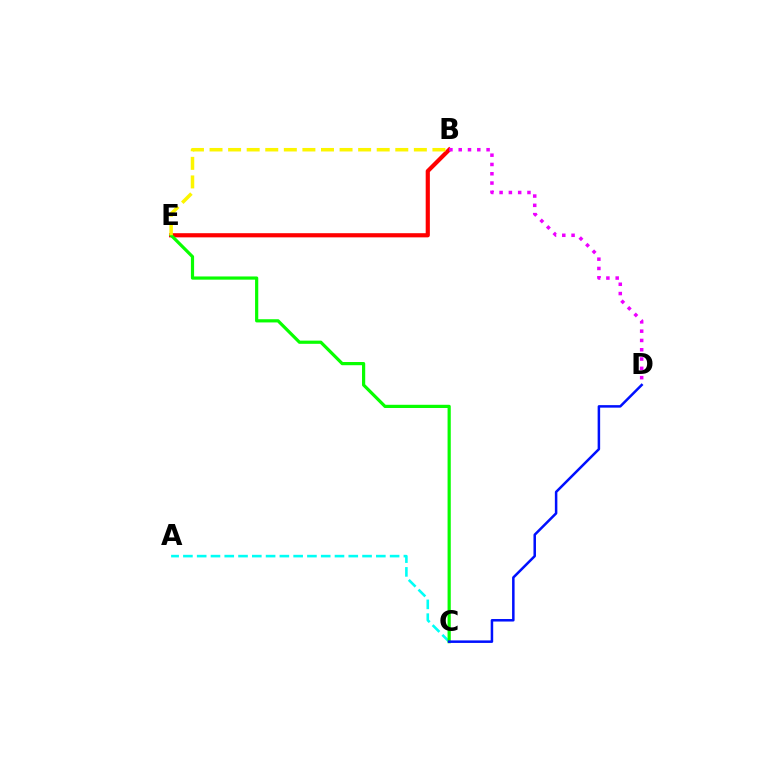{('A', 'C'): [{'color': '#00fff6', 'line_style': 'dashed', 'thickness': 1.87}], ('B', 'E'): [{'color': '#ff0000', 'line_style': 'solid', 'thickness': 3.0}, {'color': '#fcf500', 'line_style': 'dashed', 'thickness': 2.52}], ('C', 'E'): [{'color': '#08ff00', 'line_style': 'solid', 'thickness': 2.3}], ('B', 'D'): [{'color': '#ee00ff', 'line_style': 'dotted', 'thickness': 2.53}], ('C', 'D'): [{'color': '#0010ff', 'line_style': 'solid', 'thickness': 1.81}]}